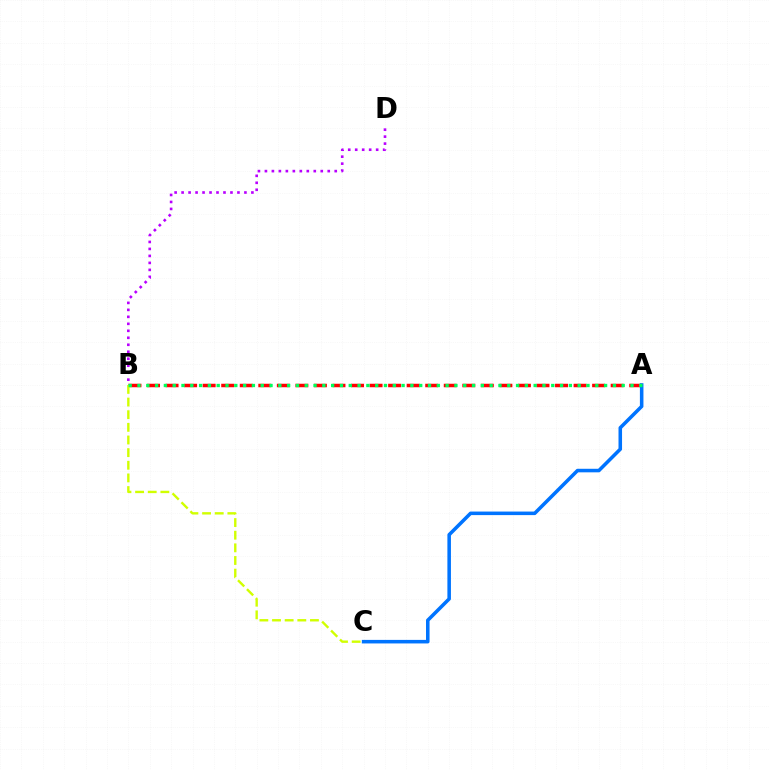{('A', 'B'): [{'color': '#ff0000', 'line_style': 'dashed', 'thickness': 2.52}, {'color': '#00ff5c', 'line_style': 'dotted', 'thickness': 2.39}], ('A', 'C'): [{'color': '#0074ff', 'line_style': 'solid', 'thickness': 2.55}], ('B', 'C'): [{'color': '#d1ff00', 'line_style': 'dashed', 'thickness': 1.72}], ('B', 'D'): [{'color': '#b900ff', 'line_style': 'dotted', 'thickness': 1.9}]}